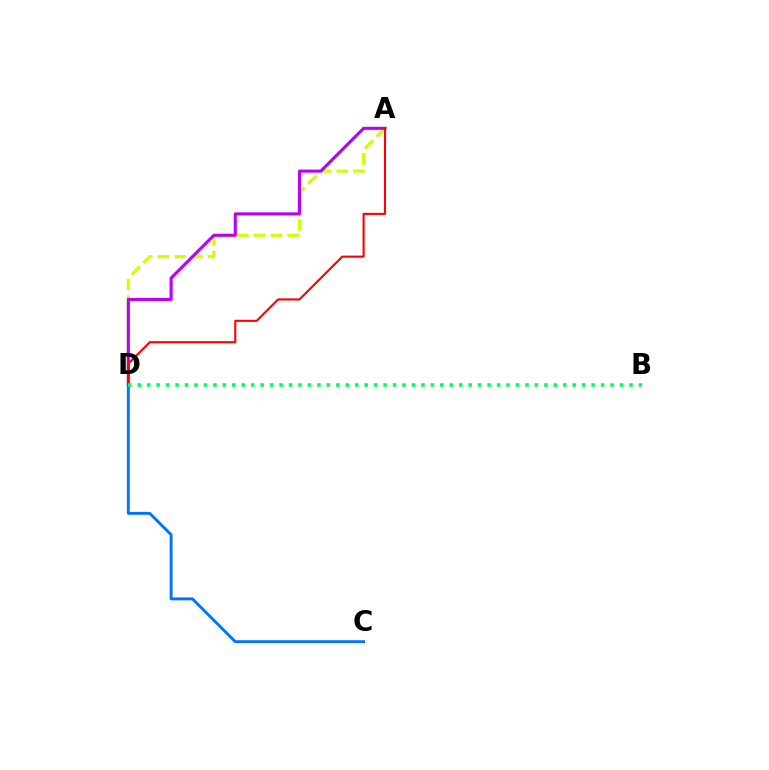{('A', 'D'): [{'color': '#d1ff00', 'line_style': 'dashed', 'thickness': 2.28}, {'color': '#b900ff', 'line_style': 'solid', 'thickness': 2.23}, {'color': '#ff0000', 'line_style': 'solid', 'thickness': 1.51}], ('C', 'D'): [{'color': '#0074ff', 'line_style': 'solid', 'thickness': 2.09}], ('B', 'D'): [{'color': '#00ff5c', 'line_style': 'dotted', 'thickness': 2.57}]}